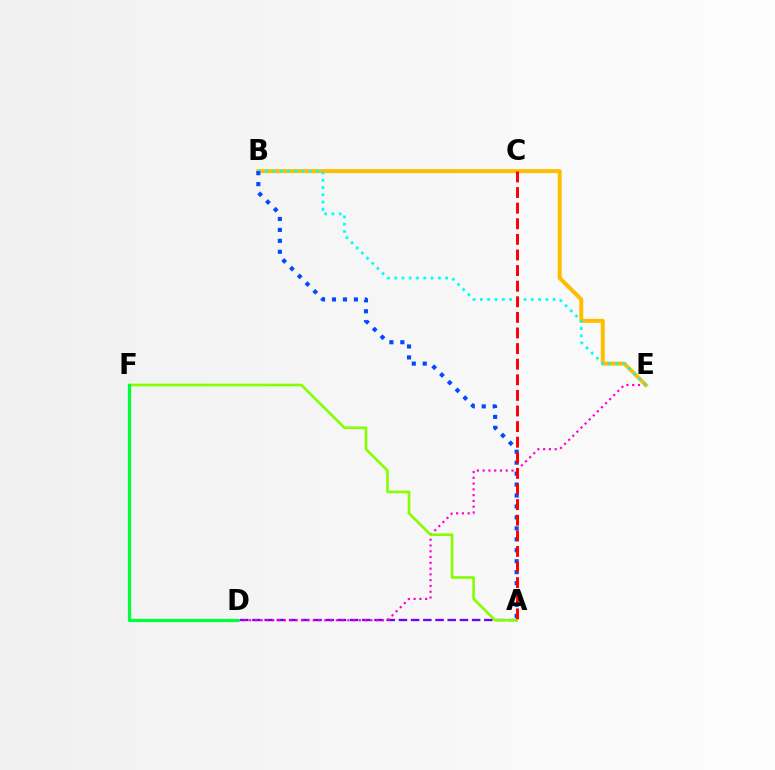{('A', 'D'): [{'color': '#7200ff', 'line_style': 'dashed', 'thickness': 1.66}], ('D', 'E'): [{'color': '#ff00cf', 'line_style': 'dotted', 'thickness': 1.57}], ('B', 'E'): [{'color': '#ffbd00', 'line_style': 'solid', 'thickness': 2.87}, {'color': '#00fff6', 'line_style': 'dotted', 'thickness': 1.98}], ('A', 'F'): [{'color': '#84ff00', 'line_style': 'solid', 'thickness': 1.9}], ('A', 'B'): [{'color': '#004bff', 'line_style': 'dotted', 'thickness': 2.97}], ('A', 'C'): [{'color': '#ff0000', 'line_style': 'dashed', 'thickness': 2.12}], ('D', 'F'): [{'color': '#00ff39', 'line_style': 'solid', 'thickness': 2.34}]}